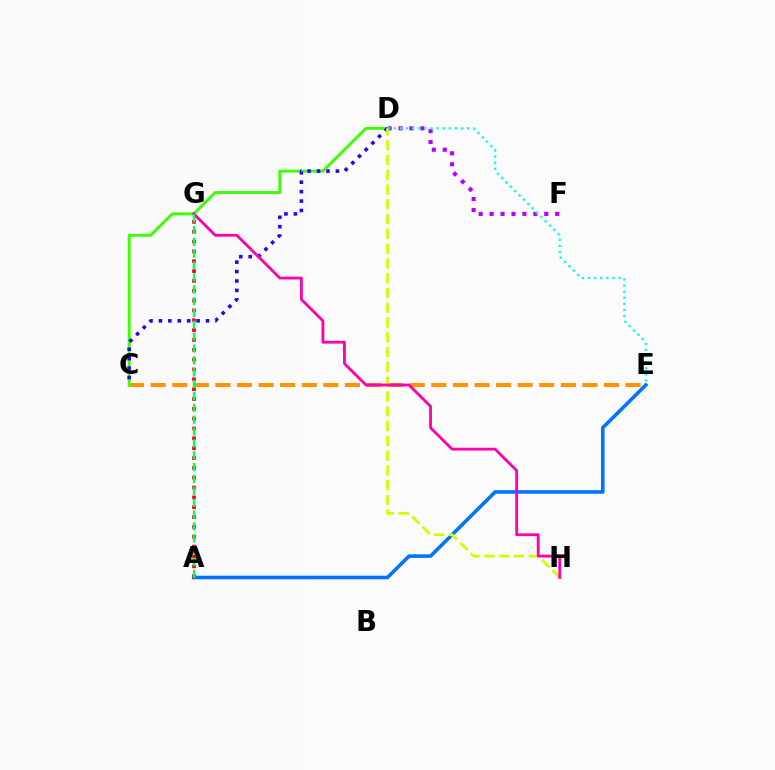{('A', 'E'): [{'color': '#0074ff', 'line_style': 'solid', 'thickness': 2.57}], ('C', 'E'): [{'color': '#ff9400', 'line_style': 'dashed', 'thickness': 2.93}], ('C', 'D'): [{'color': '#3dff00', 'line_style': 'solid', 'thickness': 2.11}, {'color': '#2500ff', 'line_style': 'dotted', 'thickness': 2.56}], ('D', 'F'): [{'color': '#b900ff', 'line_style': 'dotted', 'thickness': 2.97}], ('D', 'H'): [{'color': '#d1ff00', 'line_style': 'dashed', 'thickness': 2.01}], ('D', 'E'): [{'color': '#00fff6', 'line_style': 'dotted', 'thickness': 1.66}], ('G', 'H'): [{'color': '#ff00ac', 'line_style': 'solid', 'thickness': 2.01}], ('A', 'G'): [{'color': '#ff0000', 'line_style': 'dotted', 'thickness': 2.67}, {'color': '#00ff5c', 'line_style': 'dashed', 'thickness': 1.61}]}